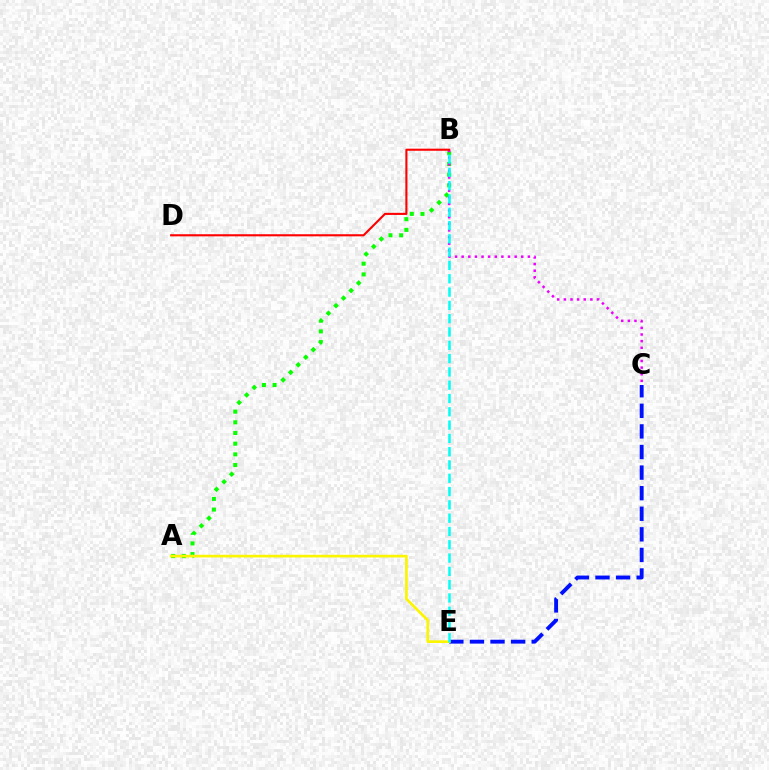{('C', 'E'): [{'color': '#0010ff', 'line_style': 'dashed', 'thickness': 2.8}], ('A', 'B'): [{'color': '#08ff00', 'line_style': 'dotted', 'thickness': 2.9}], ('A', 'E'): [{'color': '#fcf500', 'line_style': 'solid', 'thickness': 1.93}], ('B', 'C'): [{'color': '#ee00ff', 'line_style': 'dotted', 'thickness': 1.8}], ('B', 'D'): [{'color': '#ff0000', 'line_style': 'solid', 'thickness': 1.52}], ('B', 'E'): [{'color': '#00fff6', 'line_style': 'dashed', 'thickness': 1.81}]}